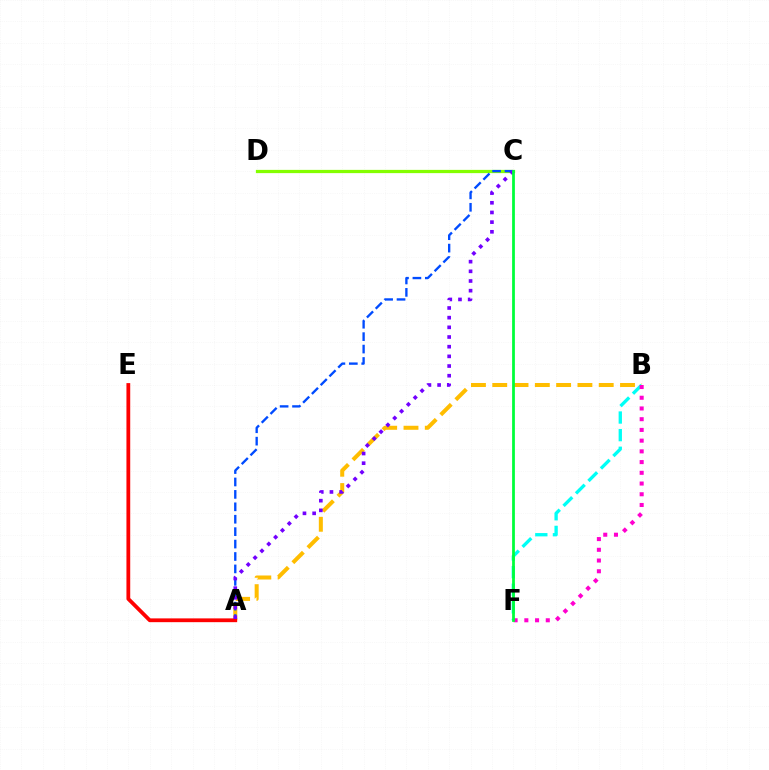{('C', 'D'): [{'color': '#84ff00', 'line_style': 'solid', 'thickness': 2.34}], ('A', 'B'): [{'color': '#ffbd00', 'line_style': 'dashed', 'thickness': 2.89}], ('B', 'F'): [{'color': '#00fff6', 'line_style': 'dashed', 'thickness': 2.39}, {'color': '#ff00cf', 'line_style': 'dotted', 'thickness': 2.91}], ('A', 'C'): [{'color': '#004bff', 'line_style': 'dashed', 'thickness': 1.69}, {'color': '#7200ff', 'line_style': 'dotted', 'thickness': 2.63}], ('A', 'E'): [{'color': '#ff0000', 'line_style': 'solid', 'thickness': 2.72}], ('C', 'F'): [{'color': '#00ff39', 'line_style': 'solid', 'thickness': 1.99}]}